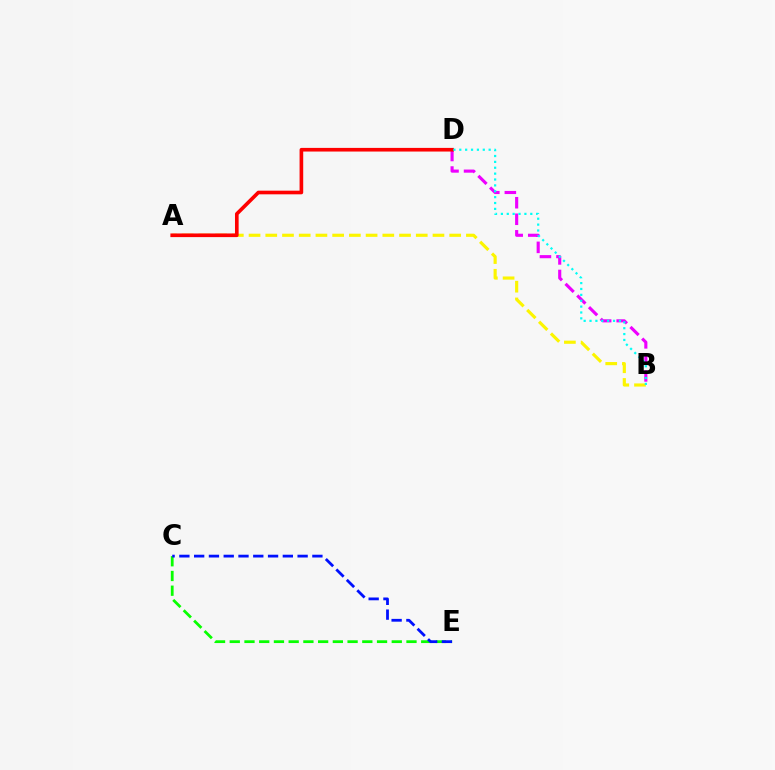{('B', 'D'): [{'color': '#ee00ff', 'line_style': 'dashed', 'thickness': 2.25}, {'color': '#00fff6', 'line_style': 'dotted', 'thickness': 1.6}], ('A', 'B'): [{'color': '#fcf500', 'line_style': 'dashed', 'thickness': 2.27}], ('A', 'D'): [{'color': '#ff0000', 'line_style': 'solid', 'thickness': 2.62}], ('C', 'E'): [{'color': '#08ff00', 'line_style': 'dashed', 'thickness': 2.0}, {'color': '#0010ff', 'line_style': 'dashed', 'thickness': 2.01}]}